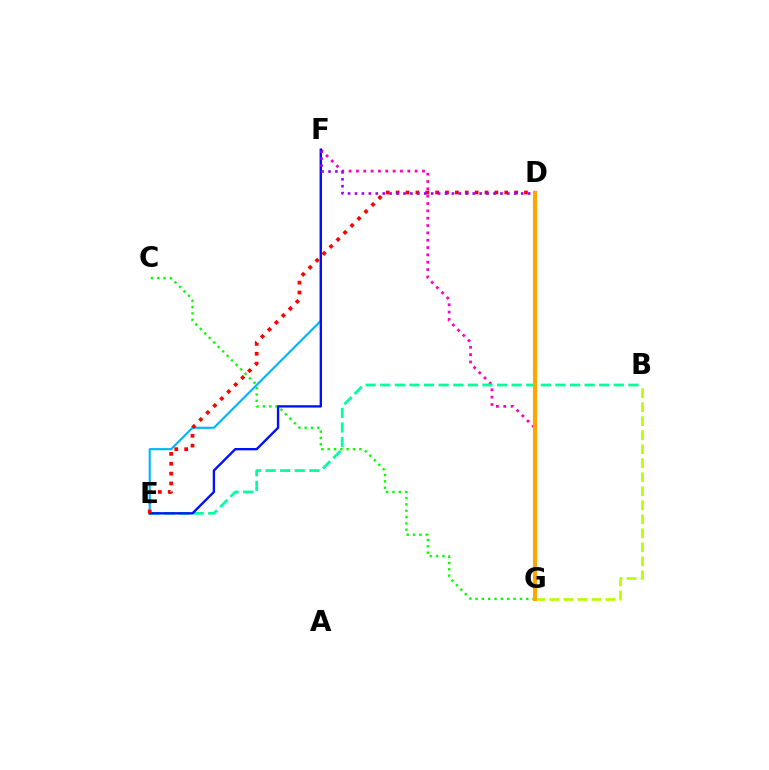{('E', 'F'): [{'color': '#00b5ff', 'line_style': 'solid', 'thickness': 1.53}, {'color': '#0010ff', 'line_style': 'solid', 'thickness': 1.7}], ('C', 'G'): [{'color': '#08ff00', 'line_style': 'dotted', 'thickness': 1.72}], ('F', 'G'): [{'color': '#ff00bd', 'line_style': 'dotted', 'thickness': 1.99}], ('B', 'E'): [{'color': '#00ff9d', 'line_style': 'dashed', 'thickness': 1.98}], ('B', 'G'): [{'color': '#b3ff00', 'line_style': 'dashed', 'thickness': 1.91}], ('D', 'E'): [{'color': '#ff0000', 'line_style': 'dotted', 'thickness': 2.68}], ('D', 'F'): [{'color': '#9b00ff', 'line_style': 'dotted', 'thickness': 1.88}], ('D', 'G'): [{'color': '#ffa500', 'line_style': 'solid', 'thickness': 2.95}]}